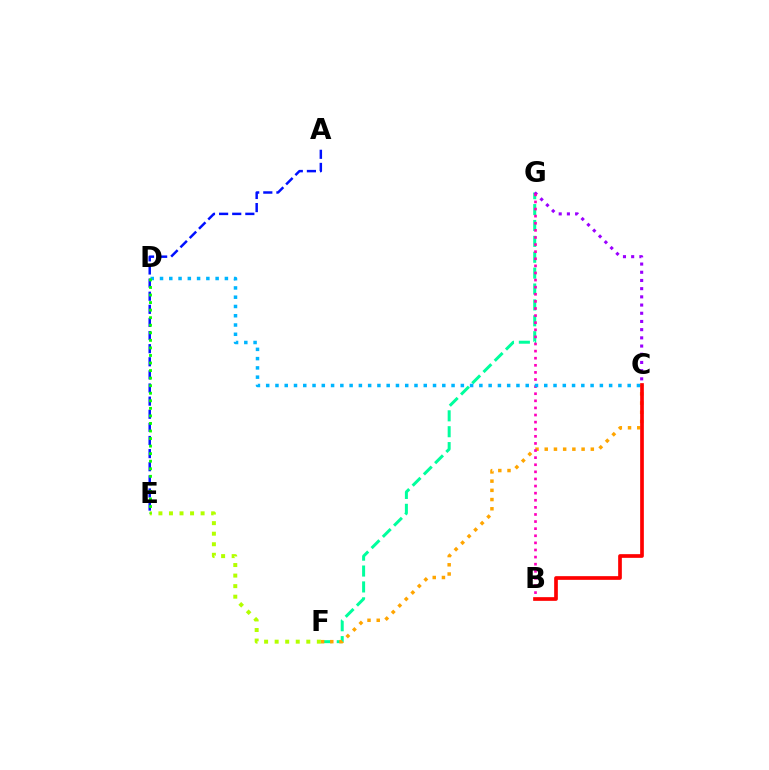{('F', 'G'): [{'color': '#00ff9d', 'line_style': 'dashed', 'thickness': 2.16}], ('C', 'G'): [{'color': '#9b00ff', 'line_style': 'dotted', 'thickness': 2.23}], ('C', 'F'): [{'color': '#ffa500', 'line_style': 'dotted', 'thickness': 2.5}], ('E', 'F'): [{'color': '#b3ff00', 'line_style': 'dotted', 'thickness': 2.87}], ('A', 'E'): [{'color': '#0010ff', 'line_style': 'dashed', 'thickness': 1.78}], ('B', 'G'): [{'color': '#ff00bd', 'line_style': 'dotted', 'thickness': 1.93}], ('C', 'D'): [{'color': '#00b5ff', 'line_style': 'dotted', 'thickness': 2.52}], ('B', 'C'): [{'color': '#ff0000', 'line_style': 'solid', 'thickness': 2.66}], ('D', 'E'): [{'color': '#08ff00', 'line_style': 'dotted', 'thickness': 2.05}]}